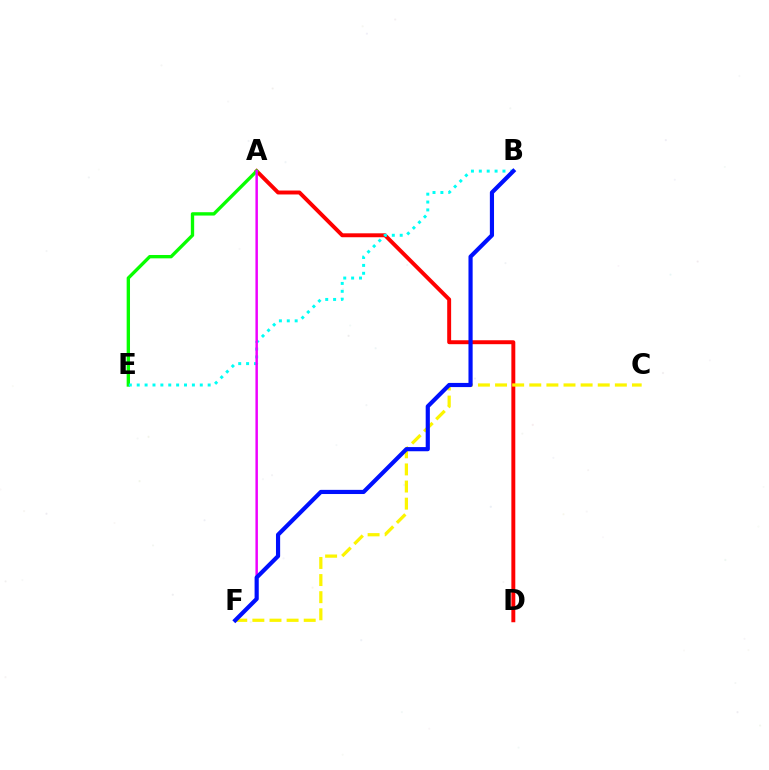{('A', 'D'): [{'color': '#ff0000', 'line_style': 'solid', 'thickness': 2.83}], ('A', 'E'): [{'color': '#08ff00', 'line_style': 'solid', 'thickness': 2.41}], ('B', 'E'): [{'color': '#00fff6', 'line_style': 'dotted', 'thickness': 2.14}], ('C', 'F'): [{'color': '#fcf500', 'line_style': 'dashed', 'thickness': 2.32}], ('A', 'F'): [{'color': '#ee00ff', 'line_style': 'solid', 'thickness': 1.78}], ('B', 'F'): [{'color': '#0010ff', 'line_style': 'solid', 'thickness': 3.0}]}